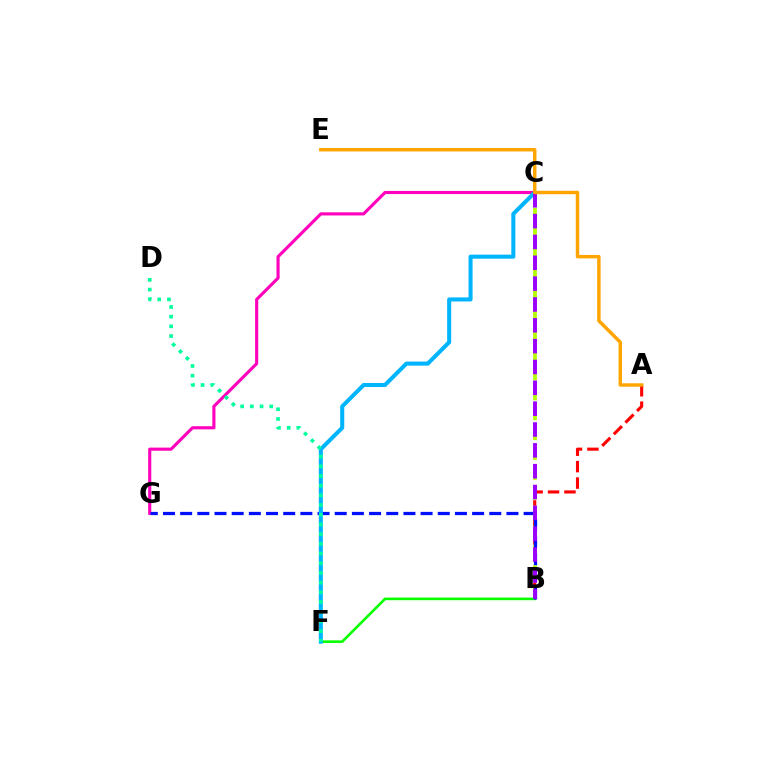{('A', 'B'): [{'color': '#ff0000', 'line_style': 'dashed', 'thickness': 2.23}], ('B', 'C'): [{'color': '#b3ff00', 'line_style': 'dashed', 'thickness': 2.7}, {'color': '#9b00ff', 'line_style': 'dashed', 'thickness': 2.83}], ('B', 'F'): [{'color': '#08ff00', 'line_style': 'solid', 'thickness': 1.88}], ('C', 'G'): [{'color': '#ff00bd', 'line_style': 'solid', 'thickness': 2.25}], ('B', 'G'): [{'color': '#0010ff', 'line_style': 'dashed', 'thickness': 2.33}], ('C', 'F'): [{'color': '#00b5ff', 'line_style': 'solid', 'thickness': 2.91}], ('D', 'F'): [{'color': '#00ff9d', 'line_style': 'dotted', 'thickness': 2.63}], ('A', 'E'): [{'color': '#ffa500', 'line_style': 'solid', 'thickness': 2.49}]}